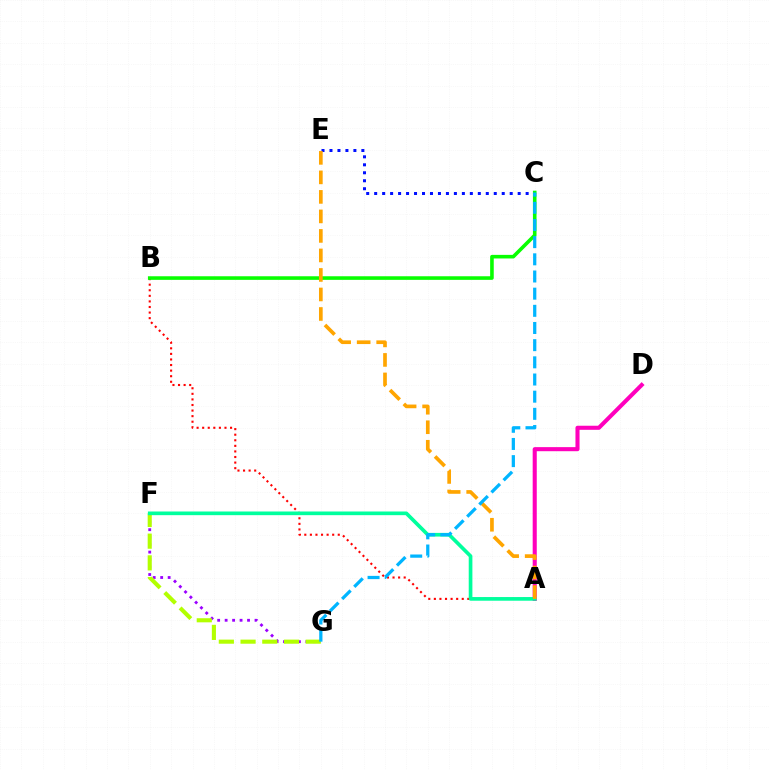{('F', 'G'): [{'color': '#9b00ff', 'line_style': 'dotted', 'thickness': 2.03}, {'color': '#b3ff00', 'line_style': 'dashed', 'thickness': 2.95}], ('A', 'D'): [{'color': '#ff00bd', 'line_style': 'solid', 'thickness': 2.94}], ('A', 'B'): [{'color': '#ff0000', 'line_style': 'dotted', 'thickness': 1.52}], ('C', 'E'): [{'color': '#0010ff', 'line_style': 'dotted', 'thickness': 2.17}], ('B', 'C'): [{'color': '#08ff00', 'line_style': 'solid', 'thickness': 2.59}], ('A', 'F'): [{'color': '#00ff9d', 'line_style': 'solid', 'thickness': 2.64}], ('A', 'E'): [{'color': '#ffa500', 'line_style': 'dashed', 'thickness': 2.65}], ('C', 'G'): [{'color': '#00b5ff', 'line_style': 'dashed', 'thickness': 2.33}]}